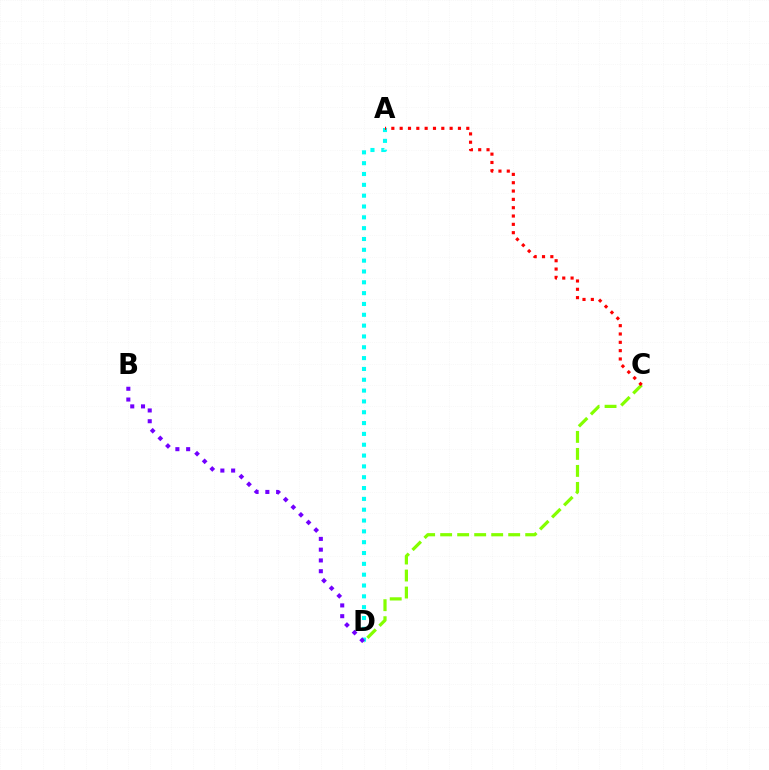{('A', 'D'): [{'color': '#00fff6', 'line_style': 'dotted', 'thickness': 2.94}], ('C', 'D'): [{'color': '#84ff00', 'line_style': 'dashed', 'thickness': 2.31}], ('B', 'D'): [{'color': '#7200ff', 'line_style': 'dotted', 'thickness': 2.93}], ('A', 'C'): [{'color': '#ff0000', 'line_style': 'dotted', 'thickness': 2.26}]}